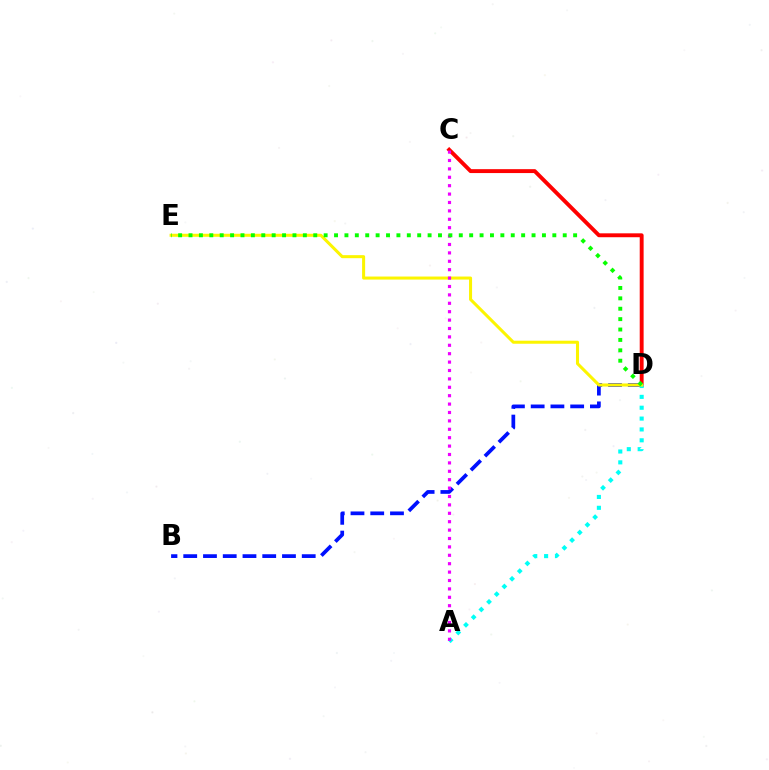{('B', 'D'): [{'color': '#0010ff', 'line_style': 'dashed', 'thickness': 2.68}], ('C', 'D'): [{'color': '#ff0000', 'line_style': 'solid', 'thickness': 2.81}], ('A', 'D'): [{'color': '#00fff6', 'line_style': 'dotted', 'thickness': 2.95}], ('D', 'E'): [{'color': '#fcf500', 'line_style': 'solid', 'thickness': 2.19}, {'color': '#08ff00', 'line_style': 'dotted', 'thickness': 2.82}], ('A', 'C'): [{'color': '#ee00ff', 'line_style': 'dotted', 'thickness': 2.28}]}